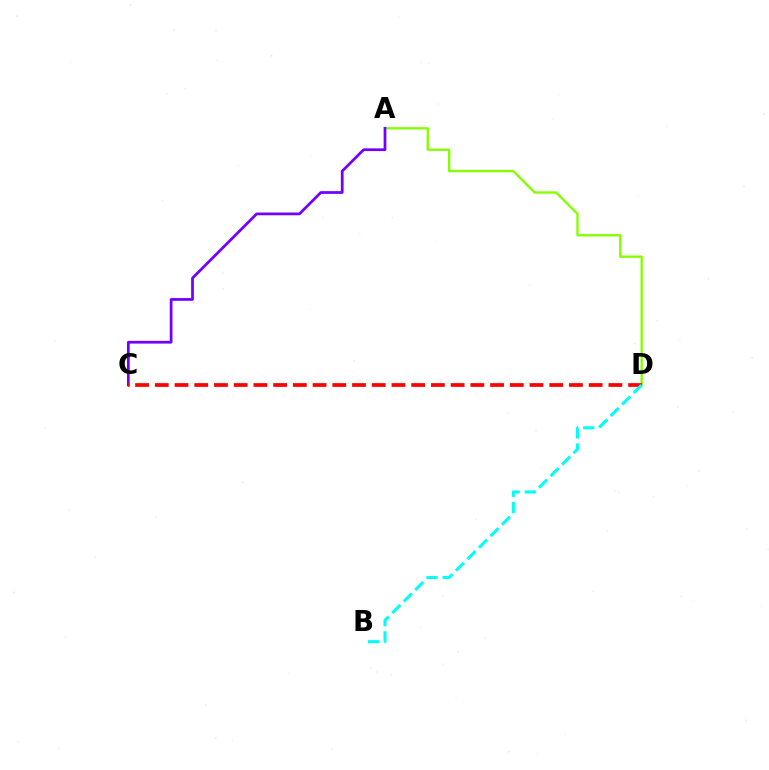{('A', 'D'): [{'color': '#84ff00', 'line_style': 'solid', 'thickness': 1.7}], ('A', 'C'): [{'color': '#7200ff', 'line_style': 'solid', 'thickness': 1.97}], ('C', 'D'): [{'color': '#ff0000', 'line_style': 'dashed', 'thickness': 2.68}], ('B', 'D'): [{'color': '#00fff6', 'line_style': 'dashed', 'thickness': 2.21}]}